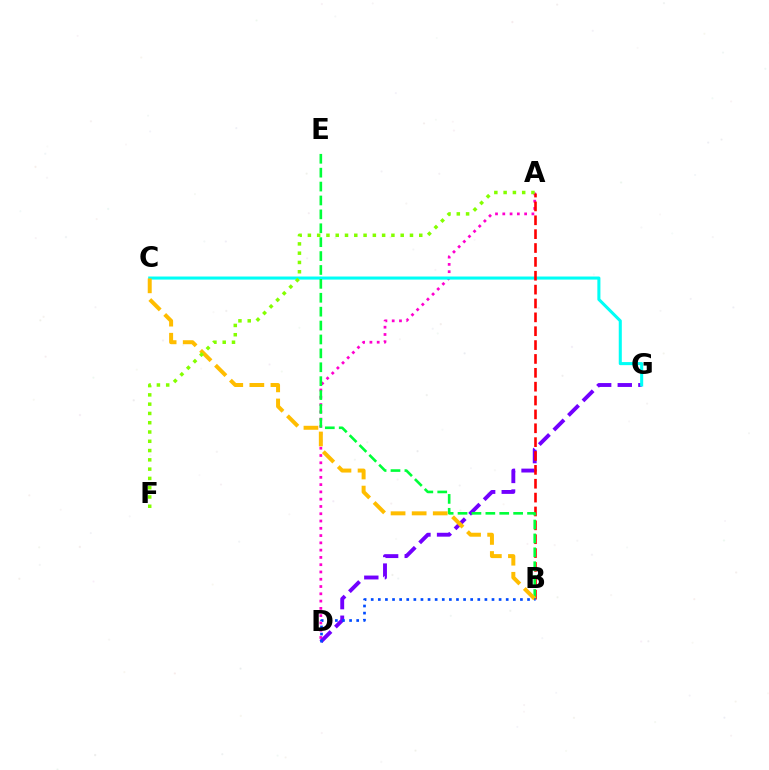{('A', 'D'): [{'color': '#ff00cf', 'line_style': 'dotted', 'thickness': 1.98}], ('D', 'G'): [{'color': '#7200ff', 'line_style': 'dashed', 'thickness': 2.8}], ('C', 'G'): [{'color': '#00fff6', 'line_style': 'solid', 'thickness': 2.21}], ('A', 'B'): [{'color': '#ff0000', 'line_style': 'dashed', 'thickness': 1.88}], ('B', 'E'): [{'color': '#00ff39', 'line_style': 'dashed', 'thickness': 1.89}], ('B', 'C'): [{'color': '#ffbd00', 'line_style': 'dashed', 'thickness': 2.86}], ('A', 'F'): [{'color': '#84ff00', 'line_style': 'dotted', 'thickness': 2.52}], ('B', 'D'): [{'color': '#004bff', 'line_style': 'dotted', 'thickness': 1.93}]}